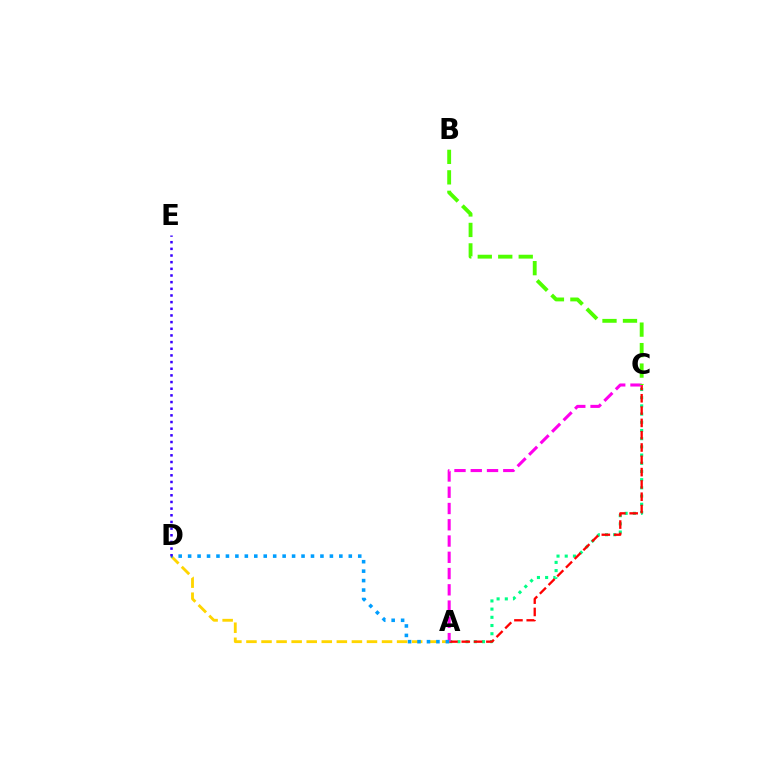{('A', 'C'): [{'color': '#00ff86', 'line_style': 'dotted', 'thickness': 2.23}, {'color': '#ff0000', 'line_style': 'dashed', 'thickness': 1.67}, {'color': '#ff00ed', 'line_style': 'dashed', 'thickness': 2.21}], ('B', 'C'): [{'color': '#4fff00', 'line_style': 'dashed', 'thickness': 2.78}], ('A', 'D'): [{'color': '#ffd500', 'line_style': 'dashed', 'thickness': 2.05}, {'color': '#009eff', 'line_style': 'dotted', 'thickness': 2.57}], ('D', 'E'): [{'color': '#3700ff', 'line_style': 'dotted', 'thickness': 1.81}]}